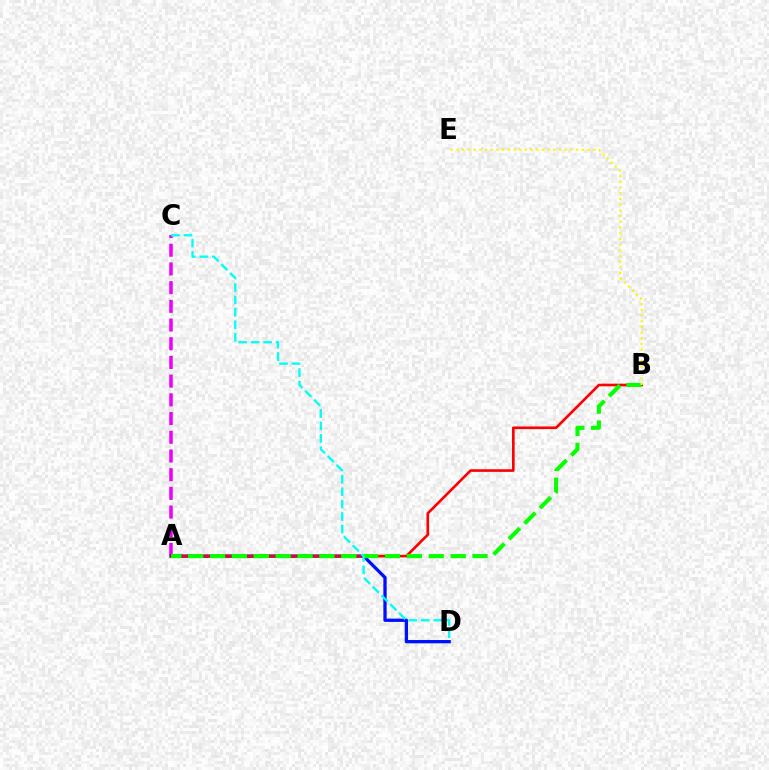{('A', 'C'): [{'color': '#ee00ff', 'line_style': 'dashed', 'thickness': 2.54}], ('A', 'D'): [{'color': '#0010ff', 'line_style': 'solid', 'thickness': 2.37}], ('A', 'B'): [{'color': '#ff0000', 'line_style': 'solid', 'thickness': 1.9}, {'color': '#08ff00', 'line_style': 'dashed', 'thickness': 2.97}], ('C', 'D'): [{'color': '#00fff6', 'line_style': 'dashed', 'thickness': 1.69}], ('B', 'E'): [{'color': '#fcf500', 'line_style': 'dotted', 'thickness': 1.55}]}